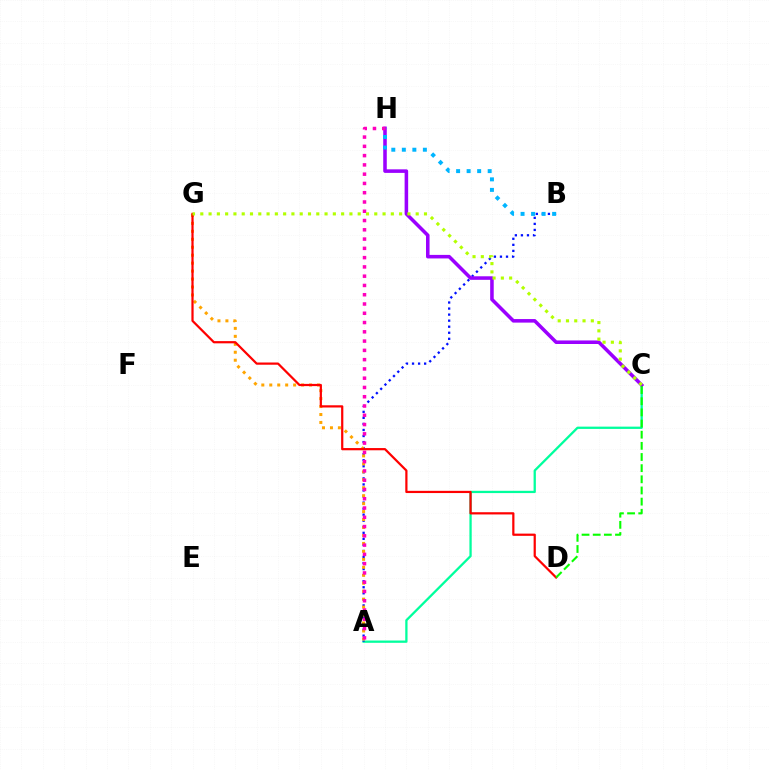{('A', 'C'): [{'color': '#00ff9d', 'line_style': 'solid', 'thickness': 1.65}], ('A', 'B'): [{'color': '#0010ff', 'line_style': 'dotted', 'thickness': 1.64}], ('A', 'G'): [{'color': '#ffa500', 'line_style': 'dotted', 'thickness': 2.16}], ('C', 'H'): [{'color': '#9b00ff', 'line_style': 'solid', 'thickness': 2.55}], ('A', 'H'): [{'color': '#ff00bd', 'line_style': 'dotted', 'thickness': 2.52}], ('B', 'H'): [{'color': '#00b5ff', 'line_style': 'dotted', 'thickness': 2.86}], ('D', 'G'): [{'color': '#ff0000', 'line_style': 'solid', 'thickness': 1.6}], ('C', 'G'): [{'color': '#b3ff00', 'line_style': 'dotted', 'thickness': 2.25}], ('C', 'D'): [{'color': '#08ff00', 'line_style': 'dashed', 'thickness': 1.52}]}